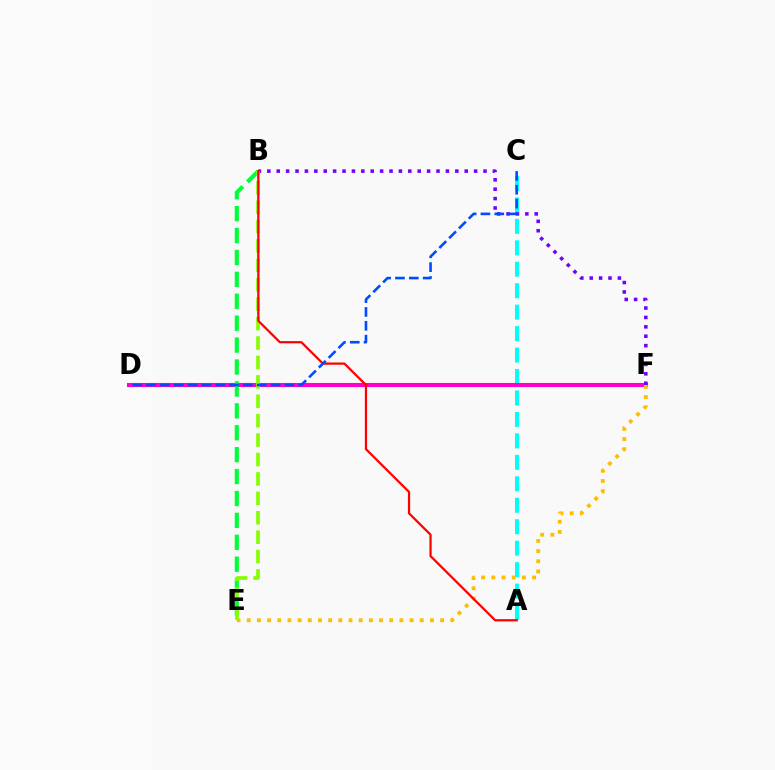{('A', 'C'): [{'color': '#00fff6', 'line_style': 'dashed', 'thickness': 2.91}], ('D', 'F'): [{'color': '#ff00cf', 'line_style': 'solid', 'thickness': 2.93}], ('B', 'E'): [{'color': '#00ff39', 'line_style': 'dashed', 'thickness': 2.98}, {'color': '#84ff00', 'line_style': 'dashed', 'thickness': 2.64}], ('E', 'F'): [{'color': '#ffbd00', 'line_style': 'dotted', 'thickness': 2.77}], ('B', 'F'): [{'color': '#7200ff', 'line_style': 'dotted', 'thickness': 2.55}], ('A', 'B'): [{'color': '#ff0000', 'line_style': 'solid', 'thickness': 1.61}], ('C', 'D'): [{'color': '#004bff', 'line_style': 'dashed', 'thickness': 1.88}]}